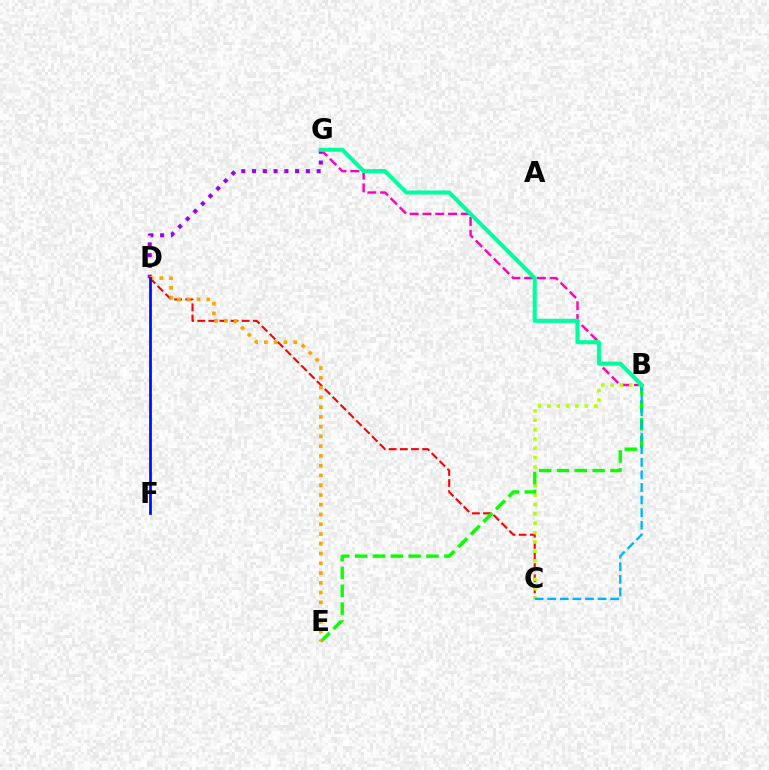{('D', 'G'): [{'color': '#9b00ff', 'line_style': 'dotted', 'thickness': 2.93}], ('B', 'G'): [{'color': '#ff00bd', 'line_style': 'dashed', 'thickness': 1.74}, {'color': '#00ff9d', 'line_style': 'solid', 'thickness': 2.94}], ('C', 'D'): [{'color': '#ff0000', 'line_style': 'dashed', 'thickness': 1.51}], ('B', 'C'): [{'color': '#b3ff00', 'line_style': 'dotted', 'thickness': 2.54}, {'color': '#00b5ff', 'line_style': 'dashed', 'thickness': 1.71}], ('B', 'E'): [{'color': '#08ff00', 'line_style': 'dashed', 'thickness': 2.42}], ('D', 'E'): [{'color': '#ffa500', 'line_style': 'dotted', 'thickness': 2.65}], ('D', 'F'): [{'color': '#0010ff', 'line_style': 'solid', 'thickness': 2.0}]}